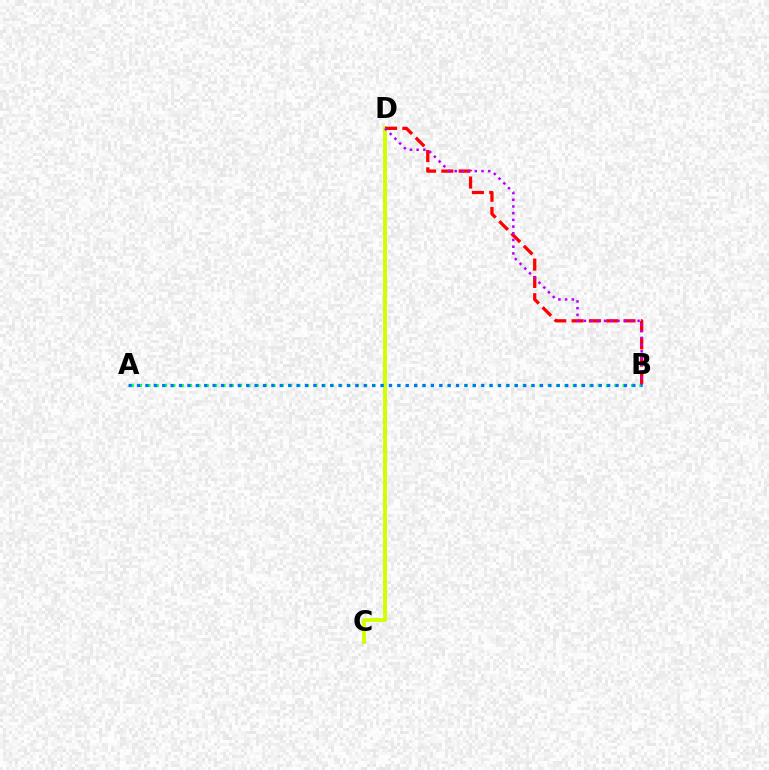{('C', 'D'): [{'color': '#d1ff00', 'line_style': 'solid', 'thickness': 2.81}], ('A', 'B'): [{'color': '#00ff5c', 'line_style': 'dotted', 'thickness': 2.27}, {'color': '#0074ff', 'line_style': 'dotted', 'thickness': 2.28}], ('B', 'D'): [{'color': '#ff0000', 'line_style': 'dashed', 'thickness': 2.35}, {'color': '#b900ff', 'line_style': 'dotted', 'thickness': 1.82}]}